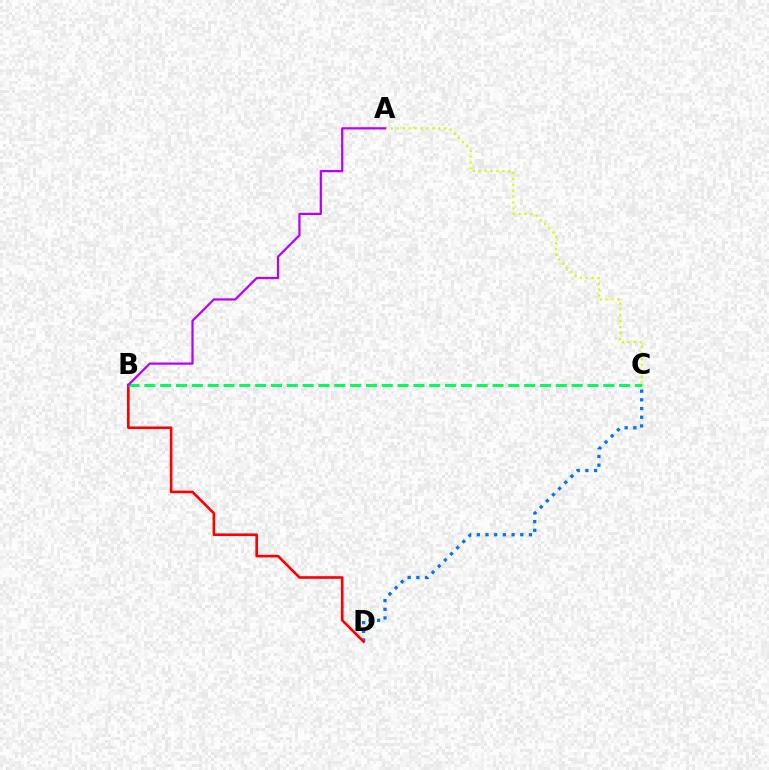{('C', 'D'): [{'color': '#0074ff', 'line_style': 'dotted', 'thickness': 2.36}], ('A', 'C'): [{'color': '#d1ff00', 'line_style': 'dotted', 'thickness': 1.6}], ('B', 'D'): [{'color': '#ff0000', 'line_style': 'solid', 'thickness': 1.9}], ('B', 'C'): [{'color': '#00ff5c', 'line_style': 'dashed', 'thickness': 2.15}], ('A', 'B'): [{'color': '#b900ff', 'line_style': 'solid', 'thickness': 1.61}]}